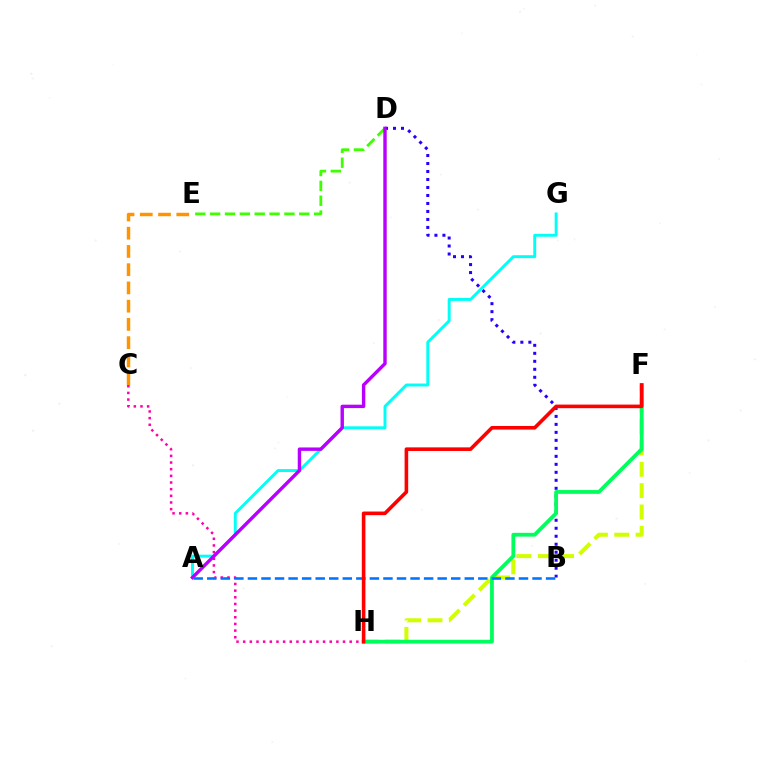{('B', 'D'): [{'color': '#2500ff', 'line_style': 'dotted', 'thickness': 2.17}], ('C', 'E'): [{'color': '#ff9400', 'line_style': 'dashed', 'thickness': 2.48}], ('F', 'H'): [{'color': '#d1ff00', 'line_style': 'dashed', 'thickness': 2.9}, {'color': '#00ff5c', 'line_style': 'solid', 'thickness': 2.73}, {'color': '#ff0000', 'line_style': 'solid', 'thickness': 2.59}], ('D', 'E'): [{'color': '#3dff00', 'line_style': 'dashed', 'thickness': 2.02}], ('A', 'G'): [{'color': '#00fff6', 'line_style': 'solid', 'thickness': 2.1}], ('C', 'H'): [{'color': '#ff00ac', 'line_style': 'dotted', 'thickness': 1.81}], ('A', 'D'): [{'color': '#b900ff', 'line_style': 'solid', 'thickness': 2.45}], ('A', 'B'): [{'color': '#0074ff', 'line_style': 'dashed', 'thickness': 1.84}]}